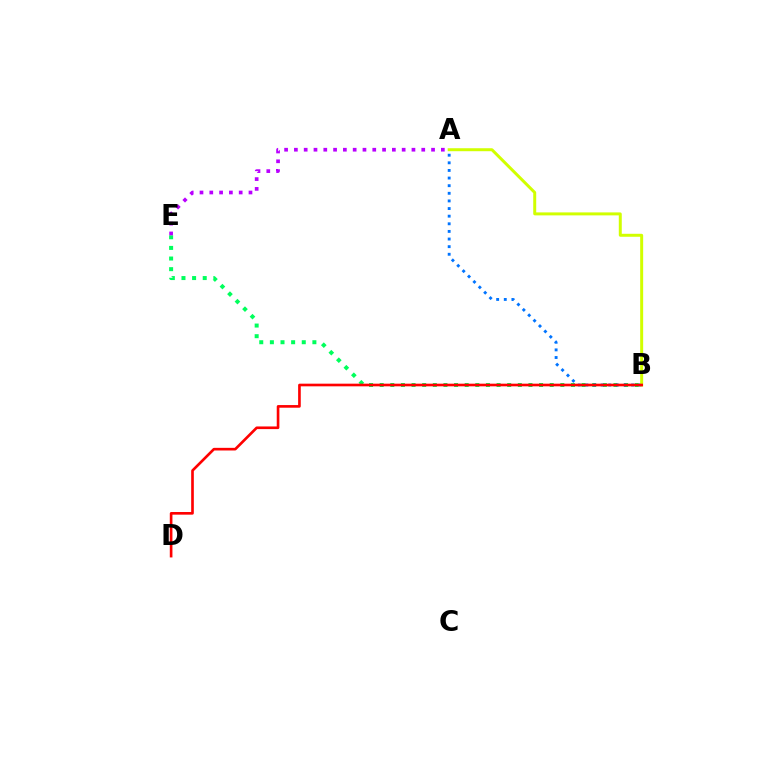{('B', 'E'): [{'color': '#00ff5c', 'line_style': 'dotted', 'thickness': 2.89}], ('A', 'B'): [{'color': '#0074ff', 'line_style': 'dotted', 'thickness': 2.07}, {'color': '#d1ff00', 'line_style': 'solid', 'thickness': 2.14}], ('A', 'E'): [{'color': '#b900ff', 'line_style': 'dotted', 'thickness': 2.66}], ('B', 'D'): [{'color': '#ff0000', 'line_style': 'solid', 'thickness': 1.9}]}